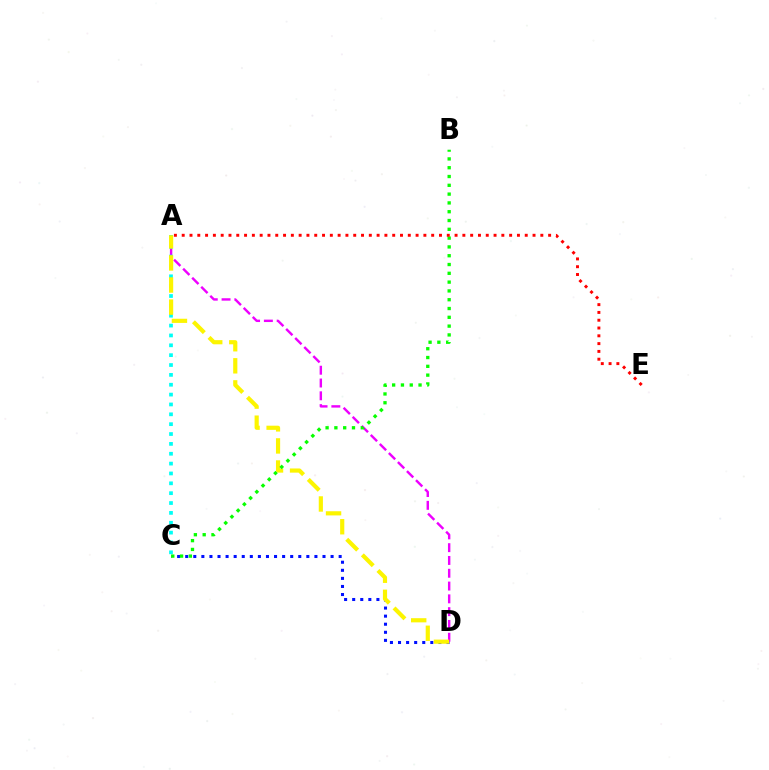{('C', 'D'): [{'color': '#0010ff', 'line_style': 'dotted', 'thickness': 2.19}], ('A', 'D'): [{'color': '#ee00ff', 'line_style': 'dashed', 'thickness': 1.74}, {'color': '#fcf500', 'line_style': 'dashed', 'thickness': 3.0}], ('A', 'C'): [{'color': '#00fff6', 'line_style': 'dotted', 'thickness': 2.68}], ('B', 'C'): [{'color': '#08ff00', 'line_style': 'dotted', 'thickness': 2.39}], ('A', 'E'): [{'color': '#ff0000', 'line_style': 'dotted', 'thickness': 2.12}]}